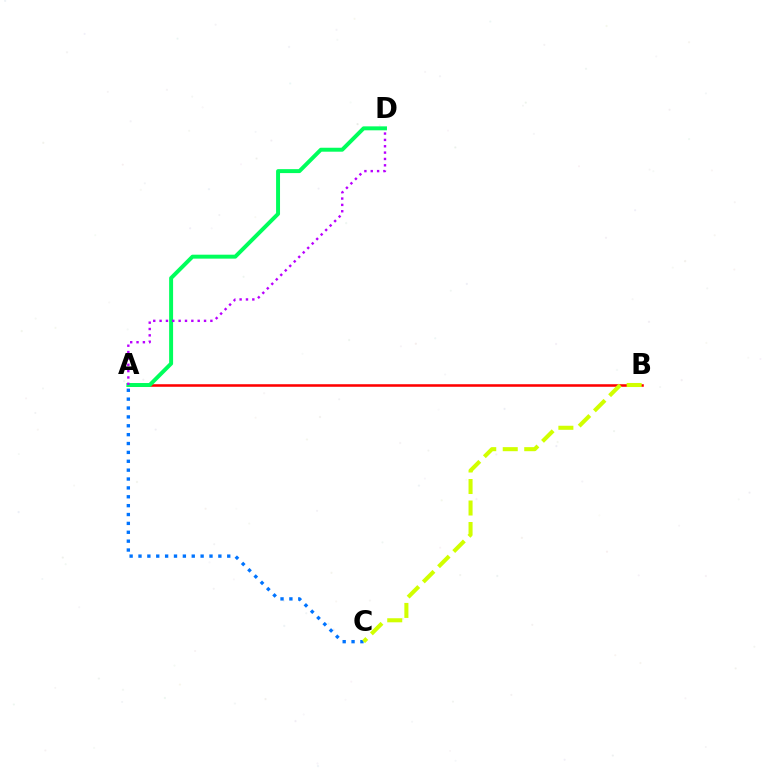{('A', 'B'): [{'color': '#ff0000', 'line_style': 'solid', 'thickness': 1.84}], ('A', 'C'): [{'color': '#0074ff', 'line_style': 'dotted', 'thickness': 2.41}], ('A', 'D'): [{'color': '#00ff5c', 'line_style': 'solid', 'thickness': 2.84}, {'color': '#b900ff', 'line_style': 'dotted', 'thickness': 1.72}], ('B', 'C'): [{'color': '#d1ff00', 'line_style': 'dashed', 'thickness': 2.92}]}